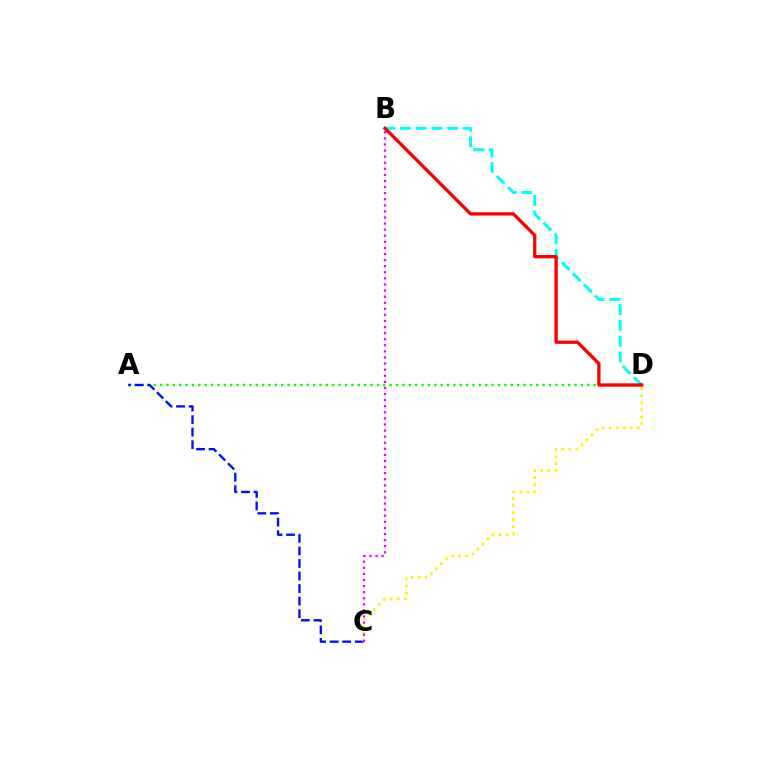{('A', 'D'): [{'color': '#08ff00', 'line_style': 'dotted', 'thickness': 1.73}], ('A', 'C'): [{'color': '#0010ff', 'line_style': 'dashed', 'thickness': 1.7}], ('B', 'D'): [{'color': '#00fff6', 'line_style': 'dashed', 'thickness': 2.14}, {'color': '#ff0000', 'line_style': 'solid', 'thickness': 2.37}], ('C', 'D'): [{'color': '#fcf500', 'line_style': 'dotted', 'thickness': 1.92}], ('B', 'C'): [{'color': '#ee00ff', 'line_style': 'dotted', 'thickness': 1.65}]}